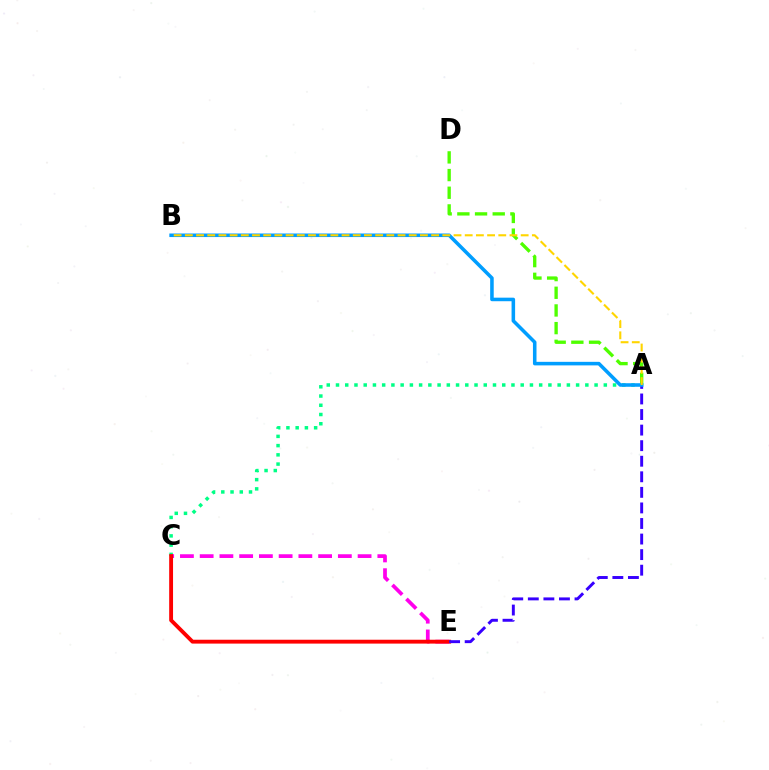{('A', 'D'): [{'color': '#4fff00', 'line_style': 'dashed', 'thickness': 2.4}], ('A', 'C'): [{'color': '#00ff86', 'line_style': 'dotted', 'thickness': 2.51}], ('C', 'E'): [{'color': '#ff00ed', 'line_style': 'dashed', 'thickness': 2.68}, {'color': '#ff0000', 'line_style': 'solid', 'thickness': 2.78}], ('A', 'E'): [{'color': '#3700ff', 'line_style': 'dashed', 'thickness': 2.11}], ('A', 'B'): [{'color': '#009eff', 'line_style': 'solid', 'thickness': 2.56}, {'color': '#ffd500', 'line_style': 'dashed', 'thickness': 1.52}]}